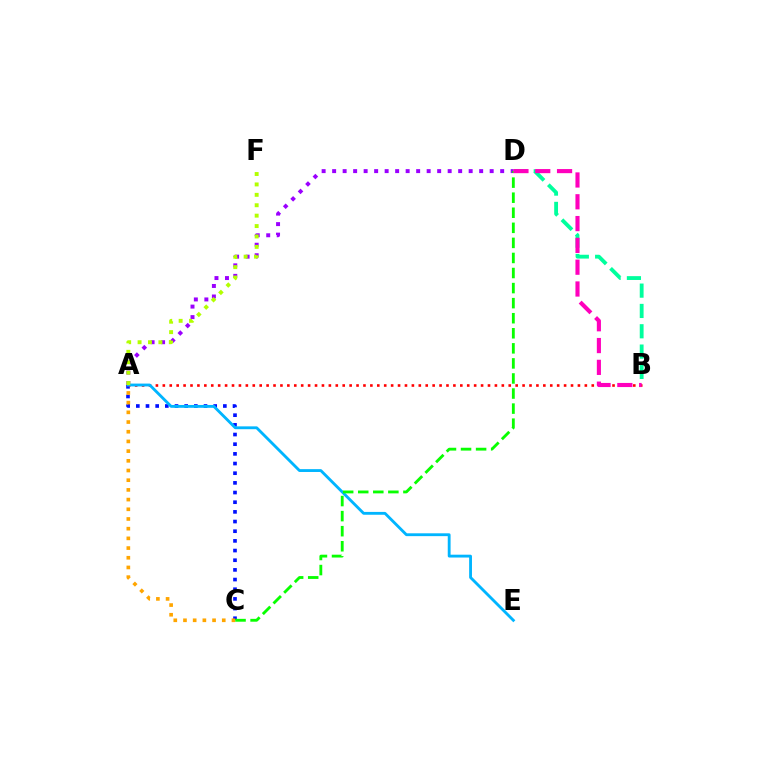{('A', 'D'): [{'color': '#9b00ff', 'line_style': 'dotted', 'thickness': 2.85}], ('A', 'C'): [{'color': '#0010ff', 'line_style': 'dotted', 'thickness': 2.63}, {'color': '#ffa500', 'line_style': 'dotted', 'thickness': 2.63}], ('A', 'B'): [{'color': '#ff0000', 'line_style': 'dotted', 'thickness': 1.88}], ('A', 'E'): [{'color': '#00b5ff', 'line_style': 'solid', 'thickness': 2.04}], ('B', 'D'): [{'color': '#00ff9d', 'line_style': 'dashed', 'thickness': 2.76}, {'color': '#ff00bd', 'line_style': 'dashed', 'thickness': 2.96}], ('A', 'F'): [{'color': '#b3ff00', 'line_style': 'dotted', 'thickness': 2.83}], ('C', 'D'): [{'color': '#08ff00', 'line_style': 'dashed', 'thickness': 2.05}]}